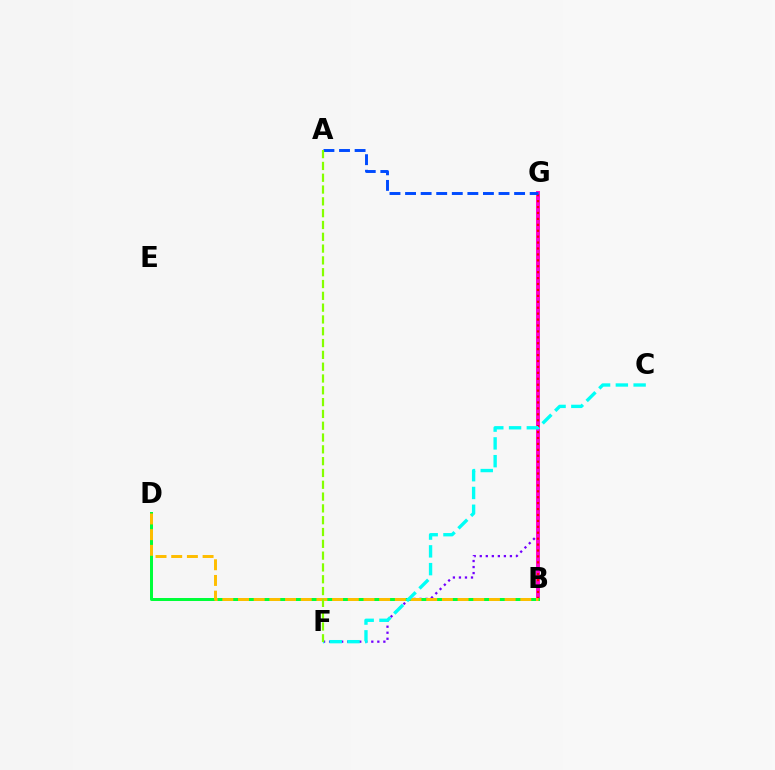{('F', 'G'): [{'color': '#7200ff', 'line_style': 'dotted', 'thickness': 1.64}], ('B', 'G'): [{'color': '#ff00cf', 'line_style': 'solid', 'thickness': 2.82}, {'color': '#ff0000', 'line_style': 'dotted', 'thickness': 1.61}], ('B', 'D'): [{'color': '#00ff39', 'line_style': 'solid', 'thickness': 2.16}, {'color': '#ffbd00', 'line_style': 'dashed', 'thickness': 2.13}], ('A', 'G'): [{'color': '#004bff', 'line_style': 'dashed', 'thickness': 2.12}], ('C', 'F'): [{'color': '#00fff6', 'line_style': 'dashed', 'thickness': 2.41}], ('A', 'F'): [{'color': '#84ff00', 'line_style': 'dashed', 'thickness': 1.6}]}